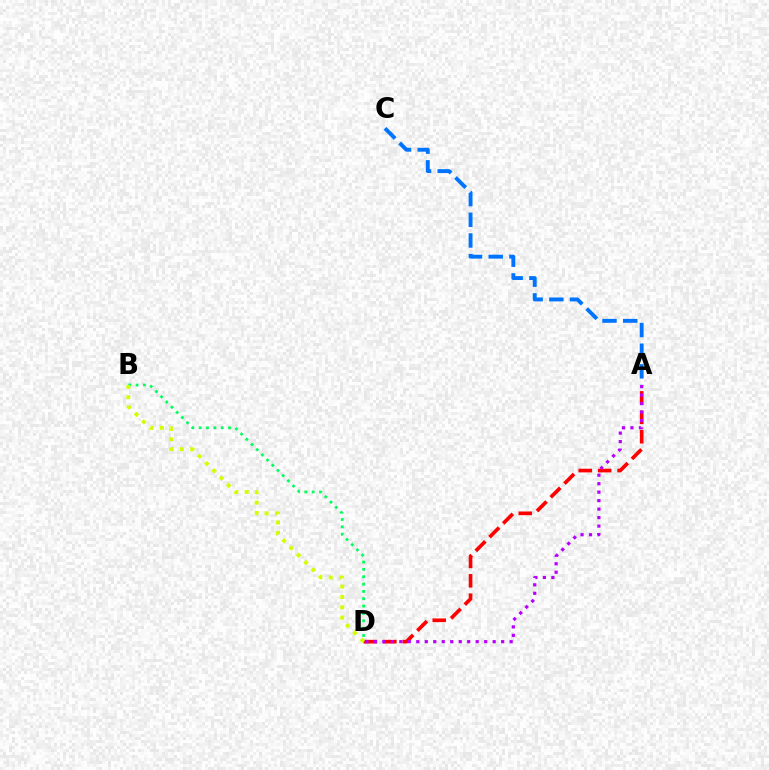{('A', 'D'): [{'color': '#ff0000', 'line_style': 'dashed', 'thickness': 2.64}, {'color': '#b900ff', 'line_style': 'dotted', 'thickness': 2.31}], ('B', 'D'): [{'color': '#00ff5c', 'line_style': 'dotted', 'thickness': 2.0}, {'color': '#d1ff00', 'line_style': 'dotted', 'thickness': 2.8}], ('A', 'C'): [{'color': '#0074ff', 'line_style': 'dashed', 'thickness': 2.81}]}